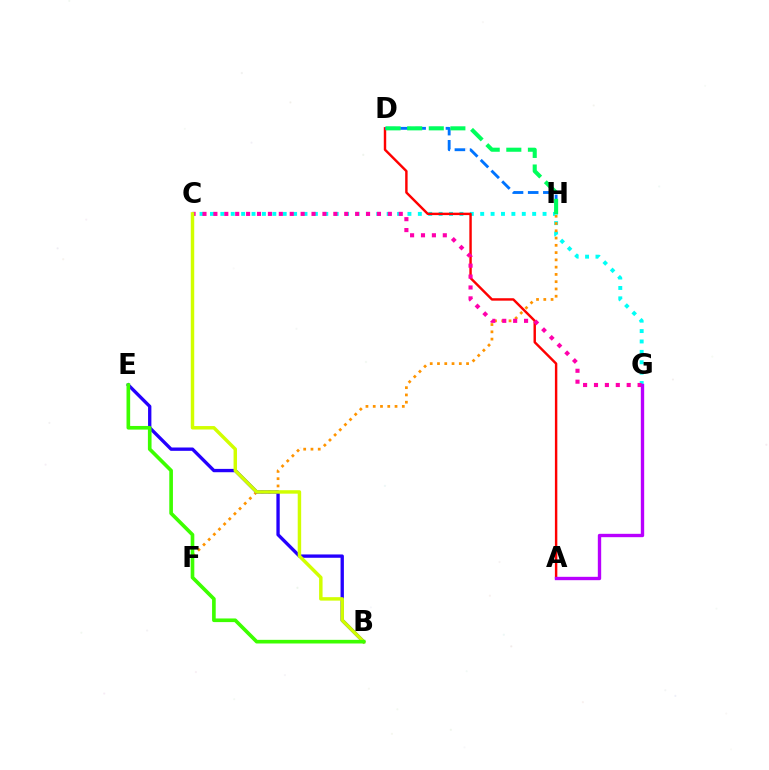{('C', 'G'): [{'color': '#00fff6', 'line_style': 'dotted', 'thickness': 2.82}, {'color': '#ff00ac', 'line_style': 'dotted', 'thickness': 2.96}], ('F', 'H'): [{'color': '#ff9400', 'line_style': 'dotted', 'thickness': 1.98}], ('B', 'E'): [{'color': '#2500ff', 'line_style': 'solid', 'thickness': 2.4}, {'color': '#3dff00', 'line_style': 'solid', 'thickness': 2.62}], ('A', 'D'): [{'color': '#ff0000', 'line_style': 'solid', 'thickness': 1.75}], ('D', 'H'): [{'color': '#0074ff', 'line_style': 'dashed', 'thickness': 2.06}, {'color': '#00ff5c', 'line_style': 'dashed', 'thickness': 2.93}], ('A', 'G'): [{'color': '#b900ff', 'line_style': 'solid', 'thickness': 2.42}], ('B', 'C'): [{'color': '#d1ff00', 'line_style': 'solid', 'thickness': 2.49}]}